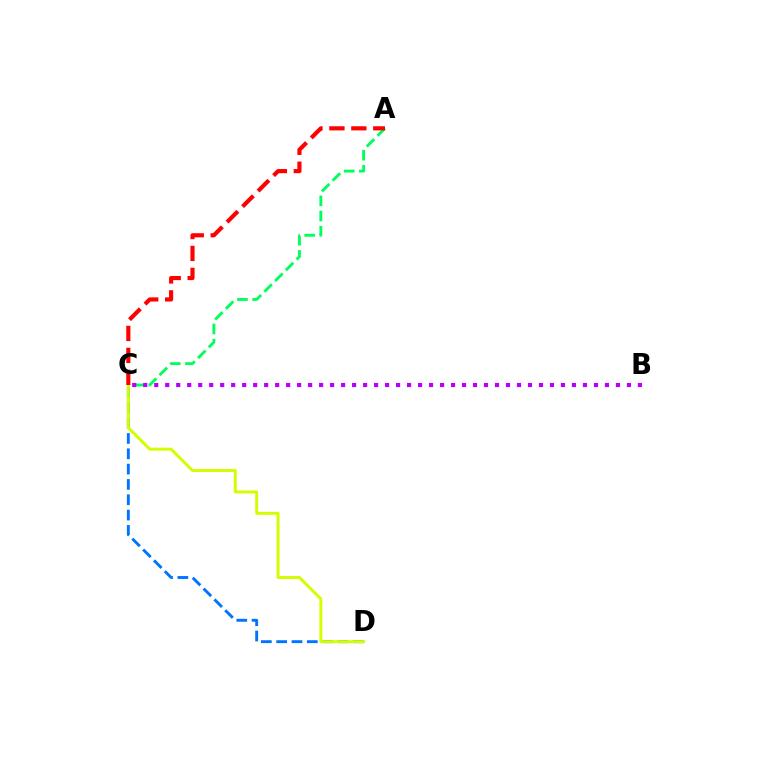{('C', 'D'): [{'color': '#0074ff', 'line_style': 'dashed', 'thickness': 2.08}, {'color': '#d1ff00', 'line_style': 'solid', 'thickness': 2.15}], ('A', 'C'): [{'color': '#00ff5c', 'line_style': 'dashed', 'thickness': 2.06}, {'color': '#ff0000', 'line_style': 'dashed', 'thickness': 2.98}], ('B', 'C'): [{'color': '#b900ff', 'line_style': 'dotted', 'thickness': 2.99}]}